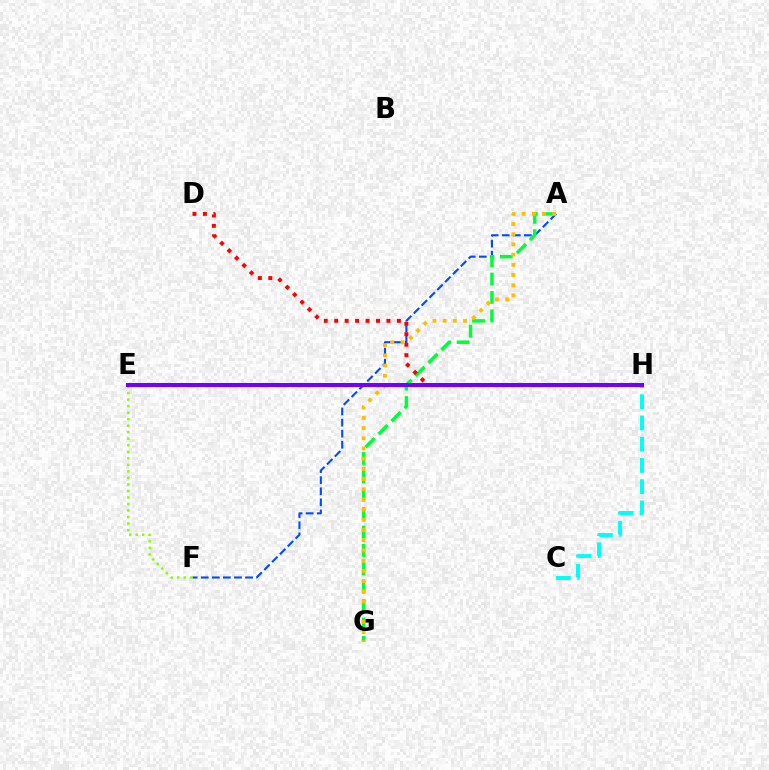{('C', 'H'): [{'color': '#00fff6', 'line_style': 'dashed', 'thickness': 2.89}], ('A', 'F'): [{'color': '#004bff', 'line_style': 'dashed', 'thickness': 1.51}], ('A', 'G'): [{'color': '#00ff39', 'line_style': 'dashed', 'thickness': 2.5}, {'color': '#ffbd00', 'line_style': 'dotted', 'thickness': 2.77}], ('D', 'H'): [{'color': '#ff0000', 'line_style': 'dotted', 'thickness': 2.84}], ('E', 'F'): [{'color': '#84ff00', 'line_style': 'dotted', 'thickness': 1.77}], ('E', 'H'): [{'color': '#ff00cf', 'line_style': 'dashed', 'thickness': 2.31}, {'color': '#7200ff', 'line_style': 'solid', 'thickness': 2.9}]}